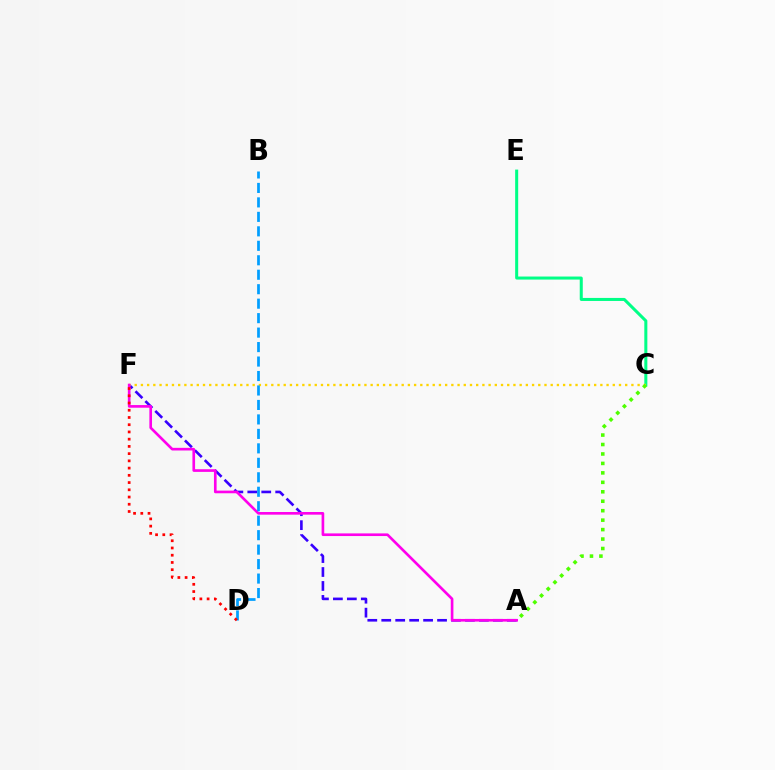{('A', 'F'): [{'color': '#3700ff', 'line_style': 'dashed', 'thickness': 1.9}, {'color': '#ff00ed', 'line_style': 'solid', 'thickness': 1.91}], ('C', 'E'): [{'color': '#00ff86', 'line_style': 'solid', 'thickness': 2.18}], ('C', 'F'): [{'color': '#ffd500', 'line_style': 'dotted', 'thickness': 1.69}], ('A', 'C'): [{'color': '#4fff00', 'line_style': 'dotted', 'thickness': 2.57}], ('B', 'D'): [{'color': '#009eff', 'line_style': 'dashed', 'thickness': 1.97}], ('D', 'F'): [{'color': '#ff0000', 'line_style': 'dotted', 'thickness': 1.96}]}